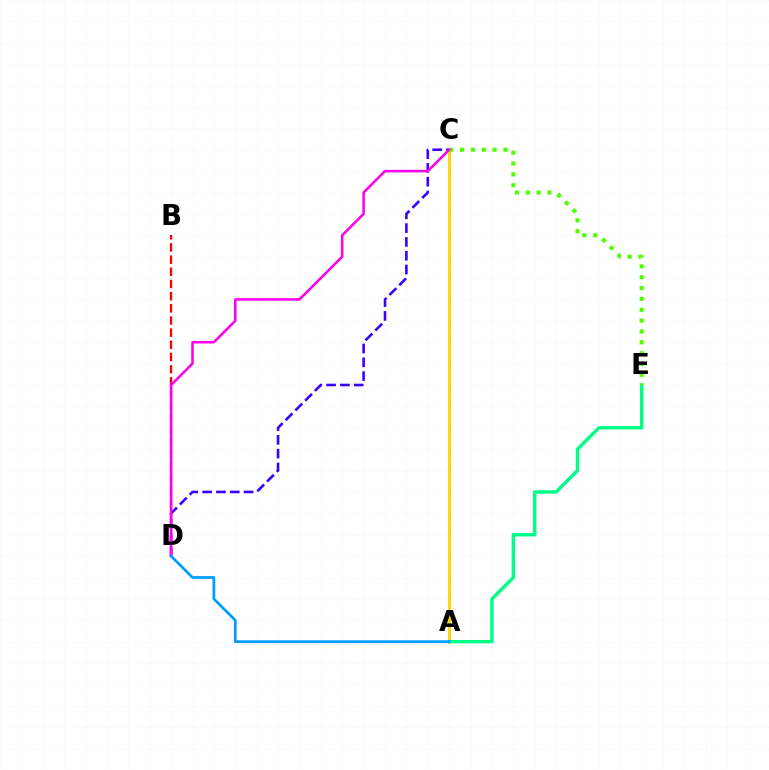{('A', 'C'): [{'color': '#ffd500', 'line_style': 'solid', 'thickness': 2.08}], ('B', 'D'): [{'color': '#ff0000', 'line_style': 'dashed', 'thickness': 1.65}], ('A', 'E'): [{'color': '#00ff86', 'line_style': 'solid', 'thickness': 2.45}], ('C', 'E'): [{'color': '#4fff00', 'line_style': 'dotted', 'thickness': 2.95}], ('C', 'D'): [{'color': '#3700ff', 'line_style': 'dashed', 'thickness': 1.88}, {'color': '#ff00ed', 'line_style': 'solid', 'thickness': 1.82}], ('A', 'D'): [{'color': '#009eff', 'line_style': 'solid', 'thickness': 1.98}]}